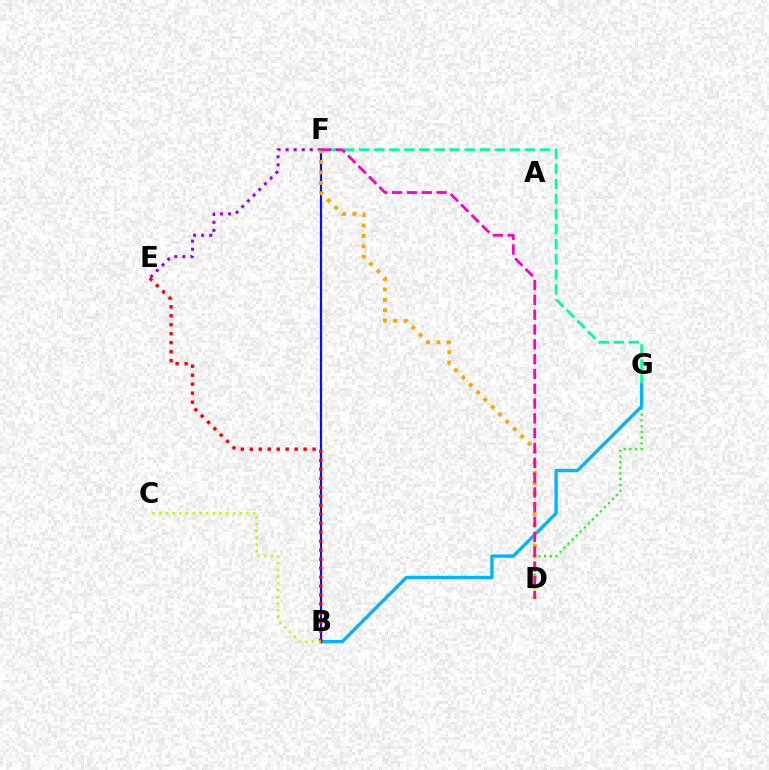{('F', 'G'): [{'color': '#00ff9d', 'line_style': 'dashed', 'thickness': 2.05}], ('D', 'G'): [{'color': '#08ff00', 'line_style': 'dotted', 'thickness': 1.56}], ('B', 'G'): [{'color': '#00b5ff', 'line_style': 'solid', 'thickness': 2.41}], ('B', 'F'): [{'color': '#0010ff', 'line_style': 'solid', 'thickness': 1.57}], ('B', 'E'): [{'color': '#ff0000', 'line_style': 'dotted', 'thickness': 2.44}], ('E', 'F'): [{'color': '#9b00ff', 'line_style': 'dotted', 'thickness': 2.19}], ('D', 'F'): [{'color': '#ffa500', 'line_style': 'dotted', 'thickness': 2.83}, {'color': '#ff00bd', 'line_style': 'dashed', 'thickness': 2.01}], ('B', 'C'): [{'color': '#b3ff00', 'line_style': 'dotted', 'thickness': 1.82}]}